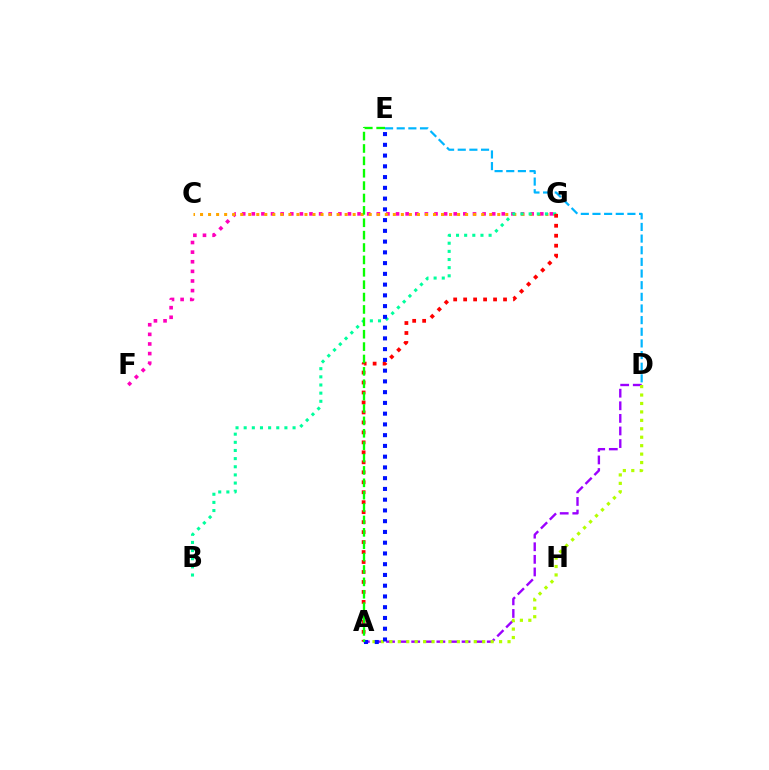{('A', 'D'): [{'color': '#9b00ff', 'line_style': 'dashed', 'thickness': 1.71}, {'color': '#b3ff00', 'line_style': 'dotted', 'thickness': 2.29}], ('F', 'G'): [{'color': '#ff00bd', 'line_style': 'dotted', 'thickness': 2.61}], ('C', 'G'): [{'color': '#ffa500', 'line_style': 'dotted', 'thickness': 2.18}], ('B', 'G'): [{'color': '#00ff9d', 'line_style': 'dotted', 'thickness': 2.21}], ('D', 'E'): [{'color': '#00b5ff', 'line_style': 'dashed', 'thickness': 1.58}], ('A', 'G'): [{'color': '#ff0000', 'line_style': 'dotted', 'thickness': 2.71}], ('A', 'E'): [{'color': '#0010ff', 'line_style': 'dotted', 'thickness': 2.92}, {'color': '#08ff00', 'line_style': 'dashed', 'thickness': 1.68}]}